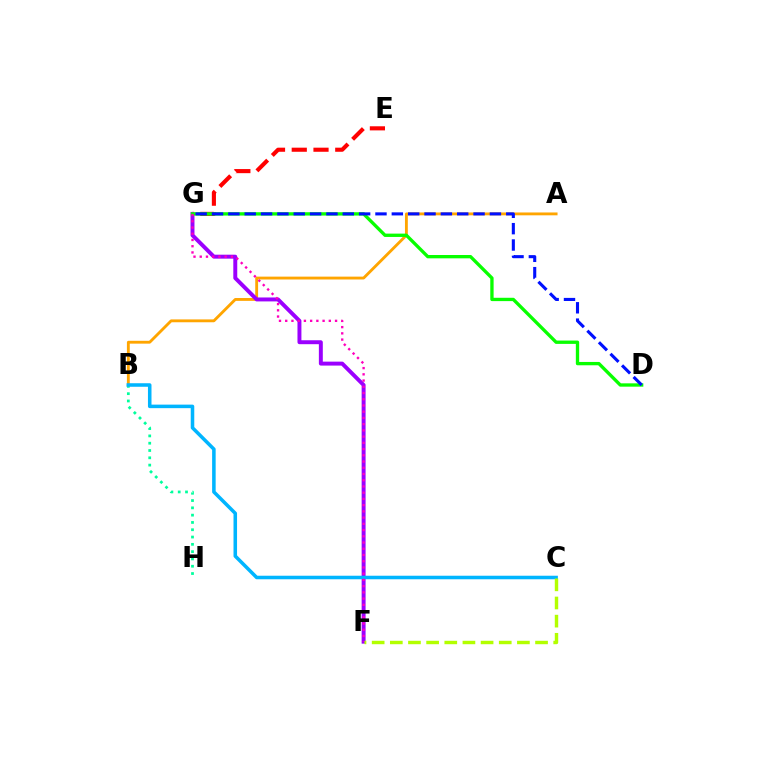{('B', 'H'): [{'color': '#00ff9d', 'line_style': 'dotted', 'thickness': 1.98}], ('E', 'G'): [{'color': '#ff0000', 'line_style': 'dashed', 'thickness': 2.95}], ('A', 'B'): [{'color': '#ffa500', 'line_style': 'solid', 'thickness': 2.05}], ('F', 'G'): [{'color': '#9b00ff', 'line_style': 'solid', 'thickness': 2.84}, {'color': '#ff00bd', 'line_style': 'dotted', 'thickness': 1.69}], ('D', 'G'): [{'color': '#08ff00', 'line_style': 'solid', 'thickness': 2.4}, {'color': '#0010ff', 'line_style': 'dashed', 'thickness': 2.22}], ('B', 'C'): [{'color': '#00b5ff', 'line_style': 'solid', 'thickness': 2.55}], ('C', 'F'): [{'color': '#b3ff00', 'line_style': 'dashed', 'thickness': 2.47}]}